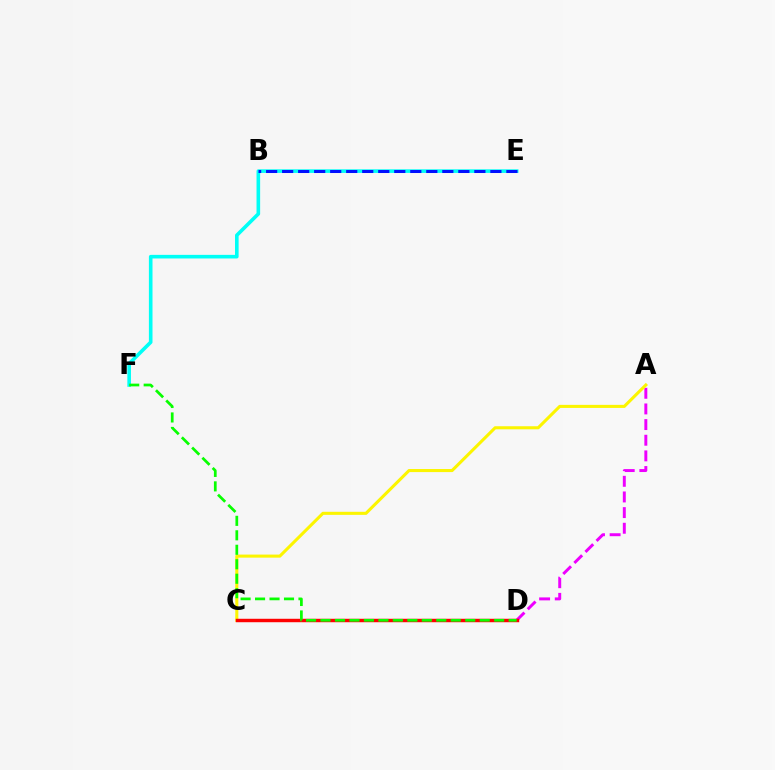{('E', 'F'): [{'color': '#00fff6', 'line_style': 'solid', 'thickness': 2.6}], ('A', 'D'): [{'color': '#ee00ff', 'line_style': 'dashed', 'thickness': 2.13}], ('A', 'C'): [{'color': '#fcf500', 'line_style': 'solid', 'thickness': 2.21}], ('C', 'D'): [{'color': '#ff0000', 'line_style': 'solid', 'thickness': 2.48}], ('B', 'E'): [{'color': '#0010ff', 'line_style': 'dashed', 'thickness': 2.18}], ('D', 'F'): [{'color': '#08ff00', 'line_style': 'dashed', 'thickness': 1.97}]}